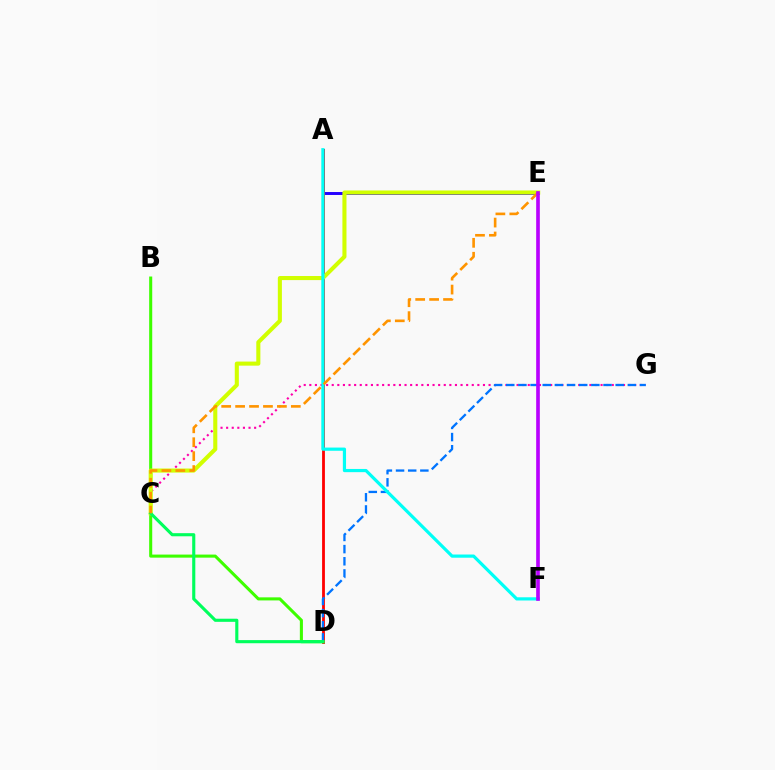{('A', 'E'): [{'color': '#2500ff', 'line_style': 'solid', 'thickness': 2.12}], ('A', 'D'): [{'color': '#ff0000', 'line_style': 'solid', 'thickness': 2.02}], ('C', 'G'): [{'color': '#ff00ac', 'line_style': 'dotted', 'thickness': 1.52}], ('B', 'D'): [{'color': '#3dff00', 'line_style': 'solid', 'thickness': 2.21}], ('D', 'G'): [{'color': '#0074ff', 'line_style': 'dashed', 'thickness': 1.65}], ('C', 'E'): [{'color': '#d1ff00', 'line_style': 'solid', 'thickness': 2.93}, {'color': '#ff9400', 'line_style': 'dashed', 'thickness': 1.89}], ('C', 'D'): [{'color': '#00ff5c', 'line_style': 'solid', 'thickness': 2.25}], ('A', 'F'): [{'color': '#00fff6', 'line_style': 'solid', 'thickness': 2.3}], ('E', 'F'): [{'color': '#b900ff', 'line_style': 'solid', 'thickness': 2.63}]}